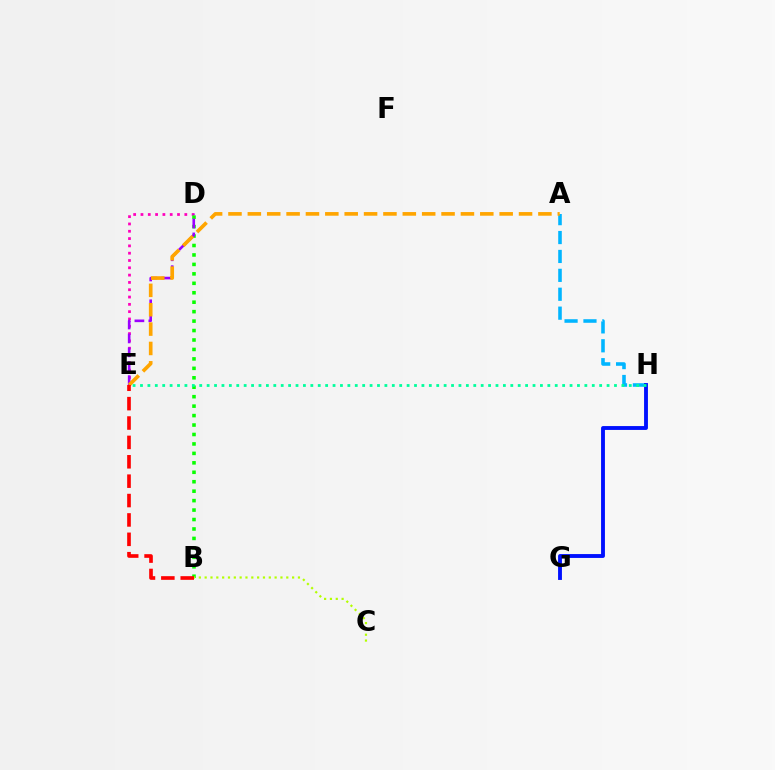{('D', 'E'): [{'color': '#ff00bd', 'line_style': 'dotted', 'thickness': 1.99}, {'color': '#9b00ff', 'line_style': 'dashed', 'thickness': 1.89}], ('B', 'D'): [{'color': '#08ff00', 'line_style': 'dotted', 'thickness': 2.57}], ('A', 'H'): [{'color': '#00b5ff', 'line_style': 'dashed', 'thickness': 2.57}], ('A', 'E'): [{'color': '#ffa500', 'line_style': 'dashed', 'thickness': 2.63}], ('B', 'C'): [{'color': '#b3ff00', 'line_style': 'dotted', 'thickness': 1.58}], ('B', 'E'): [{'color': '#ff0000', 'line_style': 'dashed', 'thickness': 2.63}], ('G', 'H'): [{'color': '#0010ff', 'line_style': 'solid', 'thickness': 2.78}], ('E', 'H'): [{'color': '#00ff9d', 'line_style': 'dotted', 'thickness': 2.01}]}